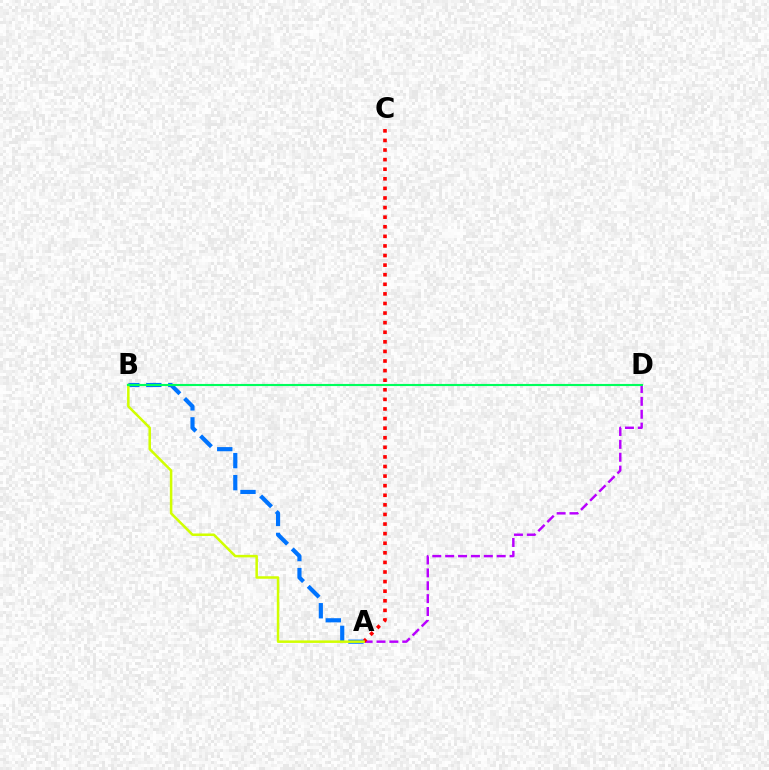{('A', 'D'): [{'color': '#b900ff', 'line_style': 'dashed', 'thickness': 1.75}], ('A', 'C'): [{'color': '#ff0000', 'line_style': 'dotted', 'thickness': 2.61}], ('A', 'B'): [{'color': '#0074ff', 'line_style': 'dashed', 'thickness': 2.99}, {'color': '#d1ff00', 'line_style': 'solid', 'thickness': 1.81}], ('B', 'D'): [{'color': '#00ff5c', 'line_style': 'solid', 'thickness': 1.53}]}